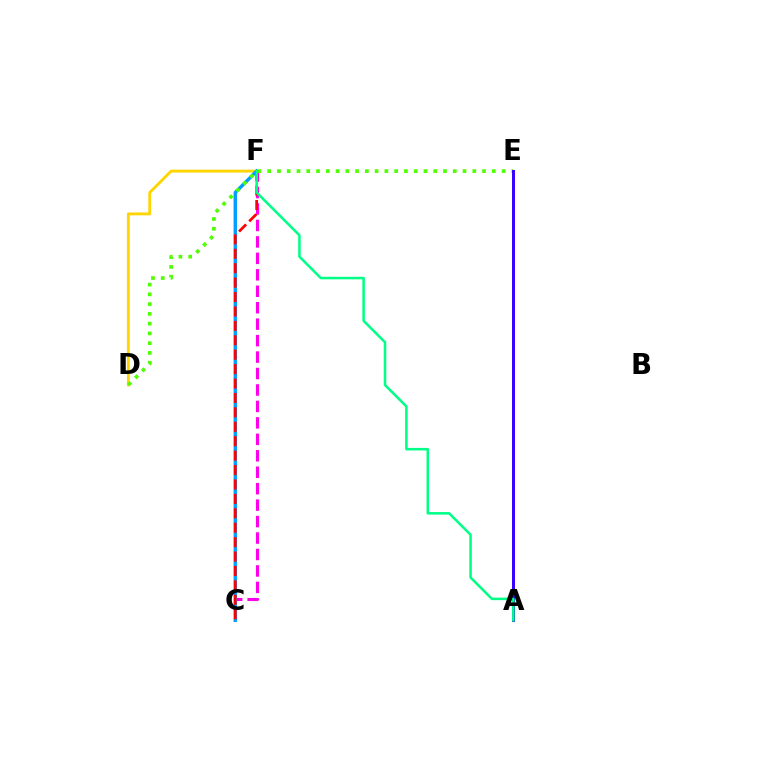{('D', 'F'): [{'color': '#ffd500', 'line_style': 'solid', 'thickness': 2.05}], ('C', 'F'): [{'color': '#ff00ed', 'line_style': 'dashed', 'thickness': 2.24}, {'color': '#009eff', 'line_style': 'solid', 'thickness': 2.44}, {'color': '#ff0000', 'line_style': 'dashed', 'thickness': 1.96}], ('D', 'E'): [{'color': '#4fff00', 'line_style': 'dotted', 'thickness': 2.65}], ('A', 'E'): [{'color': '#3700ff', 'line_style': 'solid', 'thickness': 2.14}], ('A', 'F'): [{'color': '#00ff86', 'line_style': 'solid', 'thickness': 1.83}]}